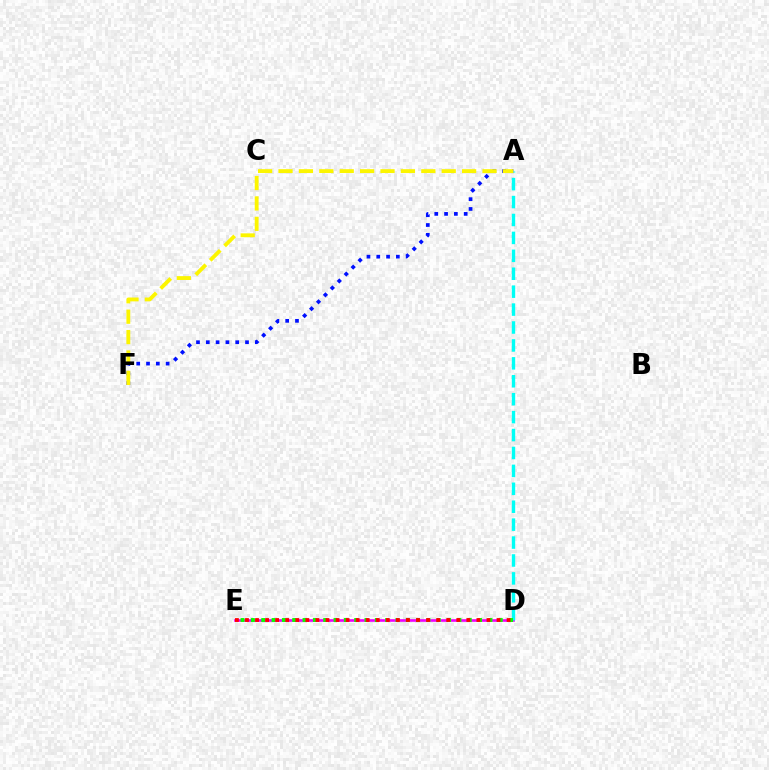{('D', 'E'): [{'color': '#ee00ff', 'line_style': 'solid', 'thickness': 1.9}, {'color': '#08ff00', 'line_style': 'dotted', 'thickness': 2.81}, {'color': '#ff0000', 'line_style': 'dotted', 'thickness': 2.73}], ('A', 'F'): [{'color': '#0010ff', 'line_style': 'dotted', 'thickness': 2.66}, {'color': '#fcf500', 'line_style': 'dashed', 'thickness': 2.77}], ('A', 'D'): [{'color': '#00fff6', 'line_style': 'dashed', 'thickness': 2.43}]}